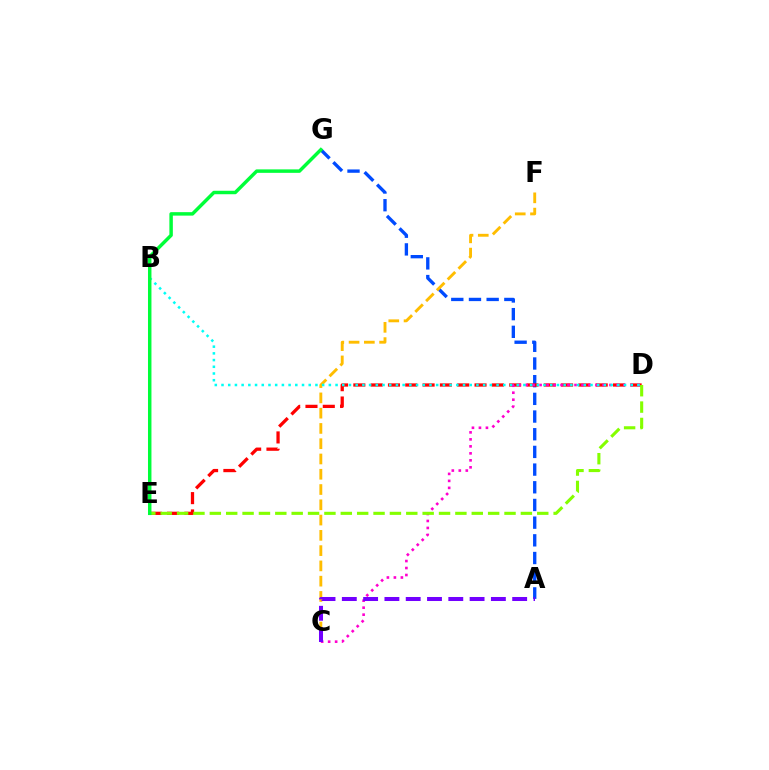{('A', 'G'): [{'color': '#004bff', 'line_style': 'dashed', 'thickness': 2.4}], ('D', 'E'): [{'color': '#ff0000', 'line_style': 'dashed', 'thickness': 2.35}, {'color': '#84ff00', 'line_style': 'dashed', 'thickness': 2.22}], ('C', 'F'): [{'color': '#ffbd00', 'line_style': 'dashed', 'thickness': 2.07}], ('C', 'D'): [{'color': '#ff00cf', 'line_style': 'dotted', 'thickness': 1.9}], ('B', 'D'): [{'color': '#00fff6', 'line_style': 'dotted', 'thickness': 1.82}], ('E', 'G'): [{'color': '#00ff39', 'line_style': 'solid', 'thickness': 2.49}], ('A', 'C'): [{'color': '#7200ff', 'line_style': 'dashed', 'thickness': 2.89}]}